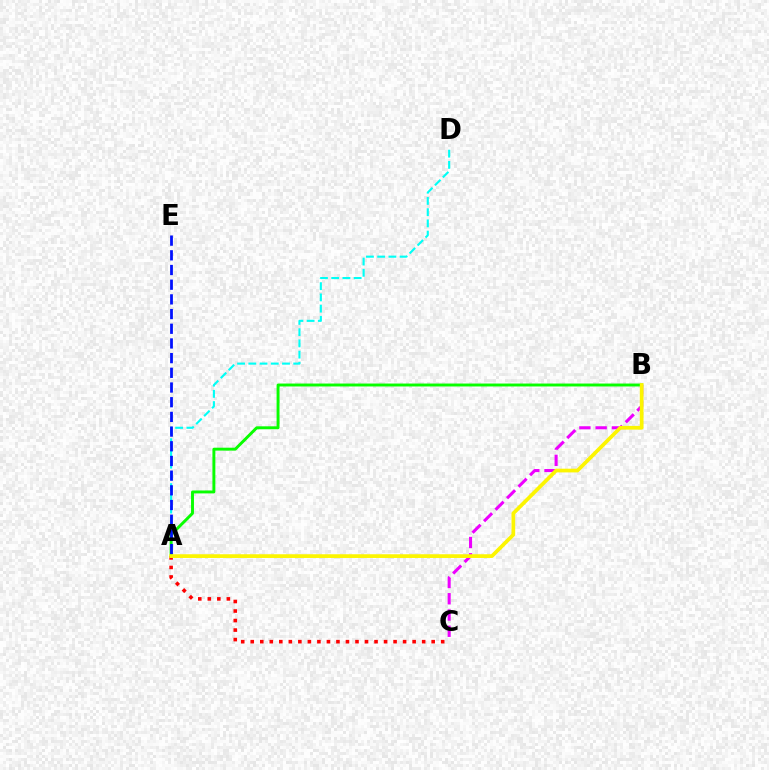{('A', 'D'): [{'color': '#00fff6', 'line_style': 'dashed', 'thickness': 1.53}], ('A', 'B'): [{'color': '#08ff00', 'line_style': 'solid', 'thickness': 2.1}, {'color': '#fcf500', 'line_style': 'solid', 'thickness': 2.68}], ('A', 'E'): [{'color': '#0010ff', 'line_style': 'dashed', 'thickness': 2.0}], ('B', 'C'): [{'color': '#ee00ff', 'line_style': 'dashed', 'thickness': 2.21}], ('A', 'C'): [{'color': '#ff0000', 'line_style': 'dotted', 'thickness': 2.59}]}